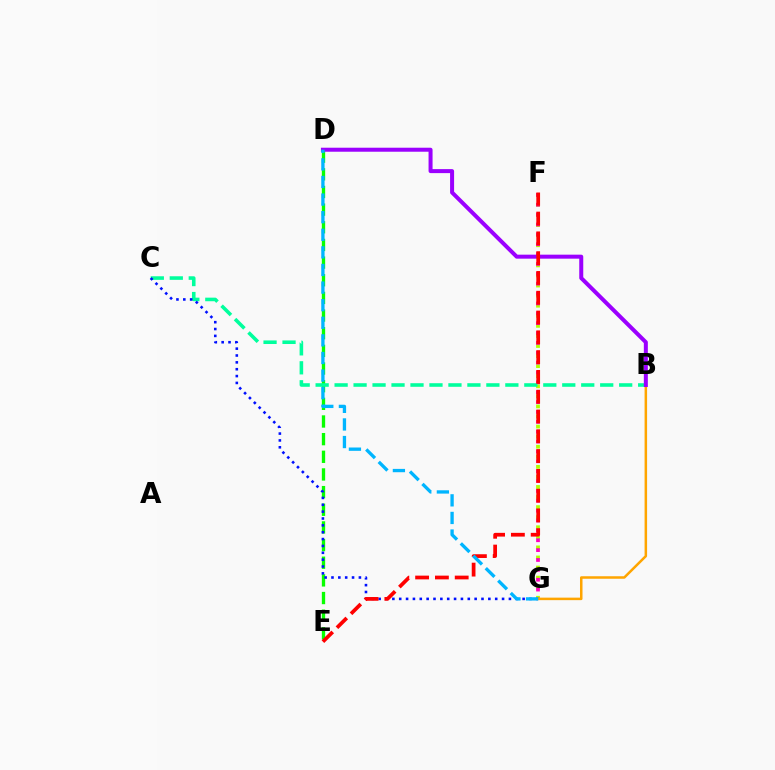{('F', 'G'): [{'color': '#b3ff00', 'line_style': 'dotted', 'thickness': 2.74}, {'color': '#ff00bd', 'line_style': 'dotted', 'thickness': 2.68}], ('D', 'E'): [{'color': '#08ff00', 'line_style': 'dashed', 'thickness': 2.4}], ('B', 'C'): [{'color': '#00ff9d', 'line_style': 'dashed', 'thickness': 2.58}], ('C', 'G'): [{'color': '#0010ff', 'line_style': 'dotted', 'thickness': 1.86}], ('B', 'G'): [{'color': '#ffa500', 'line_style': 'solid', 'thickness': 1.81}], ('B', 'D'): [{'color': '#9b00ff', 'line_style': 'solid', 'thickness': 2.88}], ('E', 'F'): [{'color': '#ff0000', 'line_style': 'dashed', 'thickness': 2.69}], ('D', 'G'): [{'color': '#00b5ff', 'line_style': 'dashed', 'thickness': 2.39}]}